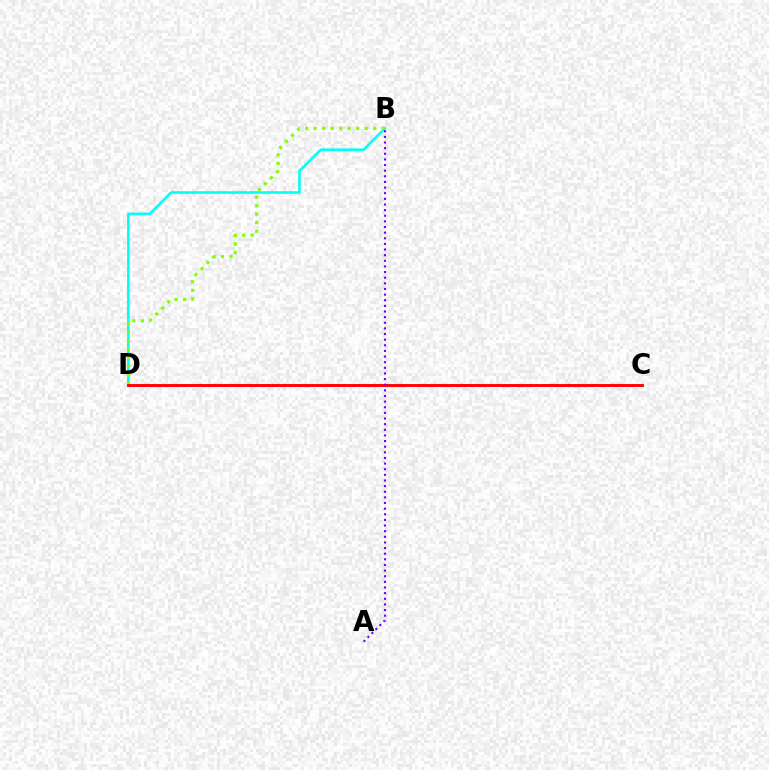{('B', 'D'): [{'color': '#00fff6', 'line_style': 'solid', 'thickness': 1.85}, {'color': '#84ff00', 'line_style': 'dotted', 'thickness': 2.31}], ('C', 'D'): [{'color': '#ff0000', 'line_style': 'solid', 'thickness': 2.08}], ('A', 'B'): [{'color': '#7200ff', 'line_style': 'dotted', 'thickness': 1.53}]}